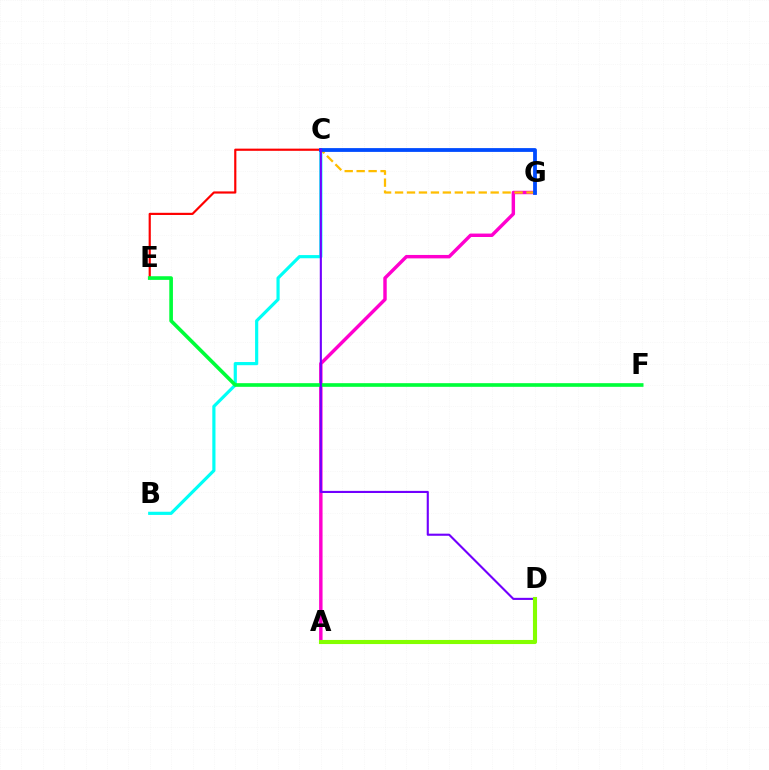{('B', 'C'): [{'color': '#00fff6', 'line_style': 'solid', 'thickness': 2.29}], ('C', 'E'): [{'color': '#ff0000', 'line_style': 'solid', 'thickness': 1.57}], ('A', 'G'): [{'color': '#ff00cf', 'line_style': 'solid', 'thickness': 2.47}], ('C', 'G'): [{'color': '#ffbd00', 'line_style': 'dashed', 'thickness': 1.62}, {'color': '#004bff', 'line_style': 'solid', 'thickness': 2.73}], ('E', 'F'): [{'color': '#00ff39', 'line_style': 'solid', 'thickness': 2.63}], ('C', 'D'): [{'color': '#7200ff', 'line_style': 'solid', 'thickness': 1.52}], ('A', 'D'): [{'color': '#84ff00', 'line_style': 'solid', 'thickness': 2.95}]}